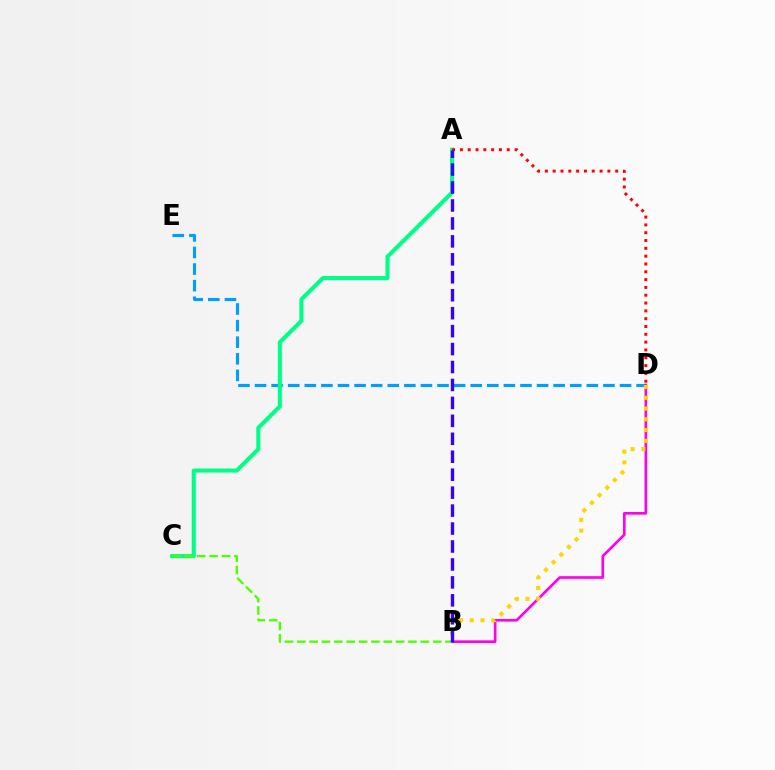{('D', 'E'): [{'color': '#009eff', 'line_style': 'dashed', 'thickness': 2.25}], ('B', 'D'): [{'color': '#ff00ed', 'line_style': 'solid', 'thickness': 1.91}, {'color': '#ffd500', 'line_style': 'dotted', 'thickness': 2.93}], ('A', 'C'): [{'color': '#00ff86', 'line_style': 'solid', 'thickness': 2.94}], ('B', 'C'): [{'color': '#4fff00', 'line_style': 'dashed', 'thickness': 1.68}], ('A', 'D'): [{'color': '#ff0000', 'line_style': 'dotted', 'thickness': 2.12}], ('A', 'B'): [{'color': '#3700ff', 'line_style': 'dashed', 'thickness': 2.44}]}